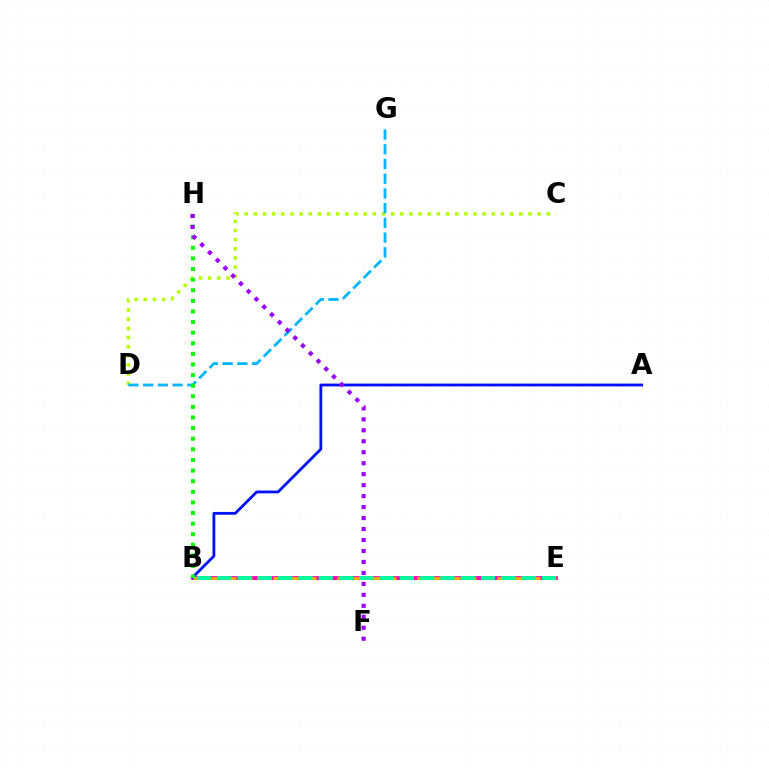{('B', 'E'): [{'color': '#ff0000', 'line_style': 'solid', 'thickness': 1.8}, {'color': '#ff00bd', 'line_style': 'solid', 'thickness': 2.7}, {'color': '#ffa500', 'line_style': 'dashed', 'thickness': 2.17}, {'color': '#00ff9d', 'line_style': 'dashed', 'thickness': 2.76}], ('C', 'D'): [{'color': '#b3ff00', 'line_style': 'dotted', 'thickness': 2.49}], ('A', 'B'): [{'color': '#0010ff', 'line_style': 'solid', 'thickness': 2.01}], ('D', 'G'): [{'color': '#00b5ff', 'line_style': 'dashed', 'thickness': 2.0}], ('B', 'H'): [{'color': '#08ff00', 'line_style': 'dotted', 'thickness': 2.88}], ('F', 'H'): [{'color': '#9b00ff', 'line_style': 'dotted', 'thickness': 2.98}]}